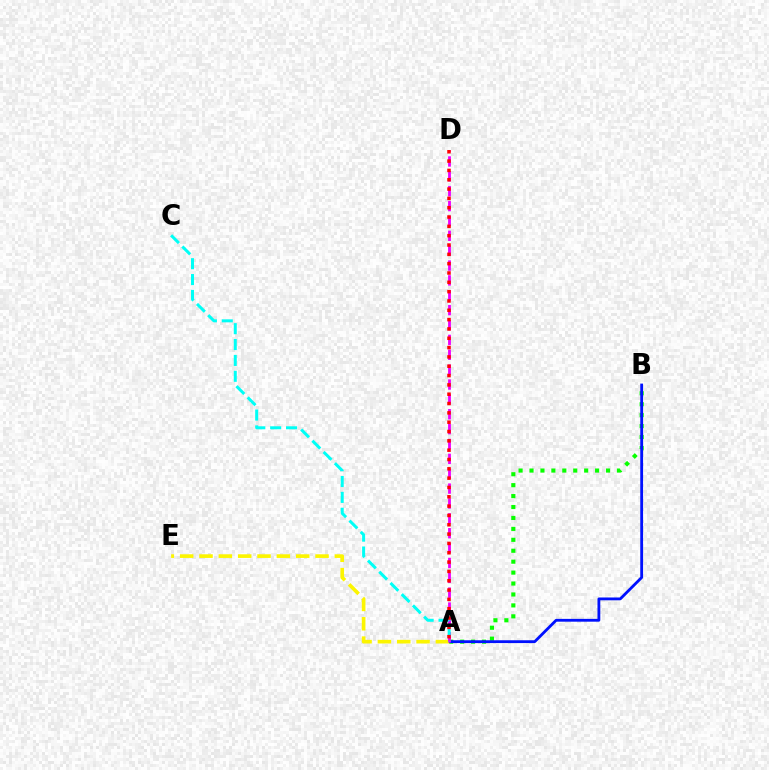{('A', 'B'): [{'color': '#08ff00', 'line_style': 'dotted', 'thickness': 2.97}, {'color': '#0010ff', 'line_style': 'solid', 'thickness': 2.03}], ('A', 'E'): [{'color': '#fcf500', 'line_style': 'dashed', 'thickness': 2.63}], ('A', 'D'): [{'color': '#ee00ff', 'line_style': 'dashed', 'thickness': 2.02}, {'color': '#ff0000', 'line_style': 'dotted', 'thickness': 2.53}], ('A', 'C'): [{'color': '#00fff6', 'line_style': 'dashed', 'thickness': 2.16}]}